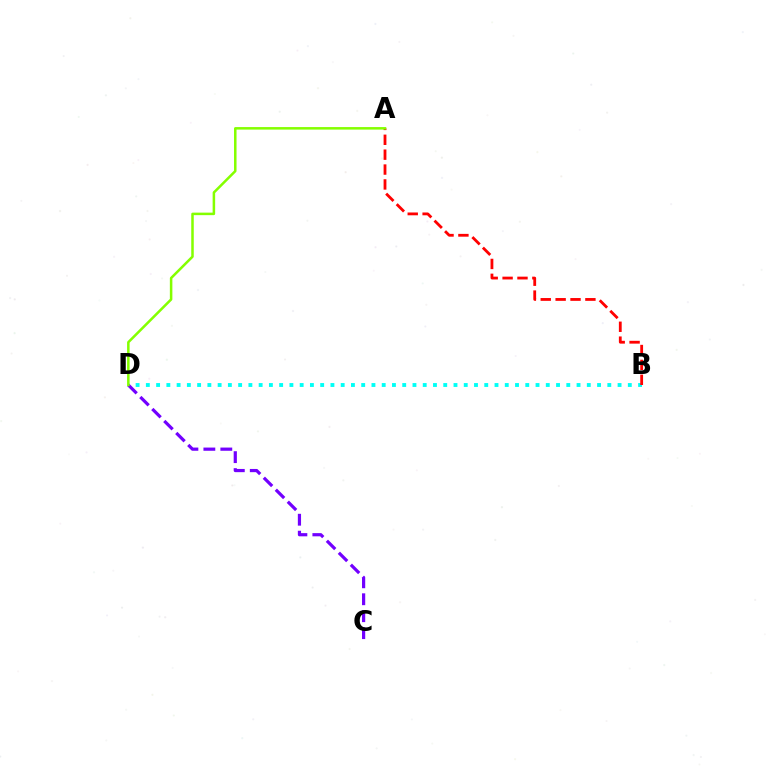{('B', 'D'): [{'color': '#00fff6', 'line_style': 'dotted', 'thickness': 2.79}], ('A', 'B'): [{'color': '#ff0000', 'line_style': 'dashed', 'thickness': 2.02}], ('C', 'D'): [{'color': '#7200ff', 'line_style': 'dashed', 'thickness': 2.3}], ('A', 'D'): [{'color': '#84ff00', 'line_style': 'solid', 'thickness': 1.81}]}